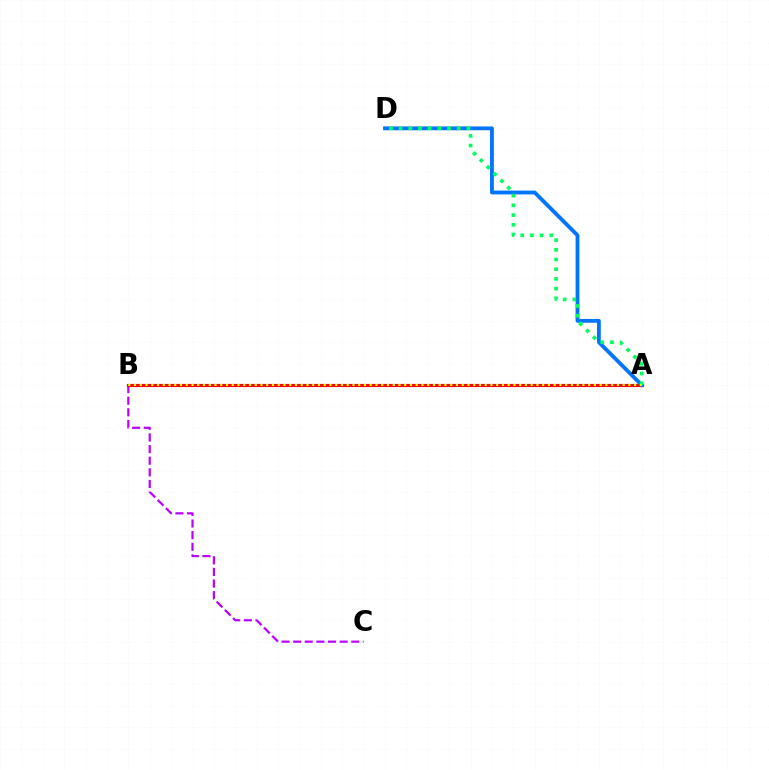{('B', 'C'): [{'color': '#b900ff', 'line_style': 'dashed', 'thickness': 1.58}], ('A', 'B'): [{'color': '#ff0000', 'line_style': 'solid', 'thickness': 2.26}, {'color': '#d1ff00', 'line_style': 'dotted', 'thickness': 1.56}], ('A', 'D'): [{'color': '#0074ff', 'line_style': 'solid', 'thickness': 2.75}, {'color': '#00ff5c', 'line_style': 'dotted', 'thickness': 2.63}]}